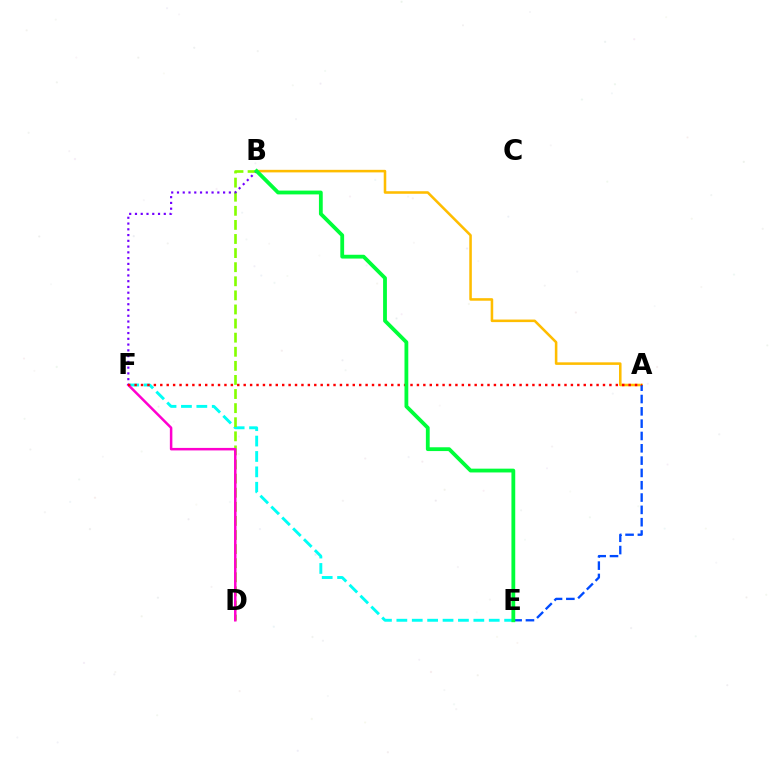{('E', 'F'): [{'color': '#00fff6', 'line_style': 'dashed', 'thickness': 2.09}], ('A', 'B'): [{'color': '#ffbd00', 'line_style': 'solid', 'thickness': 1.84}], ('B', 'D'): [{'color': '#84ff00', 'line_style': 'dashed', 'thickness': 1.91}], ('A', 'E'): [{'color': '#004bff', 'line_style': 'dashed', 'thickness': 1.67}], ('D', 'F'): [{'color': '#ff00cf', 'line_style': 'solid', 'thickness': 1.81}], ('B', 'F'): [{'color': '#7200ff', 'line_style': 'dotted', 'thickness': 1.57}], ('A', 'F'): [{'color': '#ff0000', 'line_style': 'dotted', 'thickness': 1.74}], ('B', 'E'): [{'color': '#00ff39', 'line_style': 'solid', 'thickness': 2.74}]}